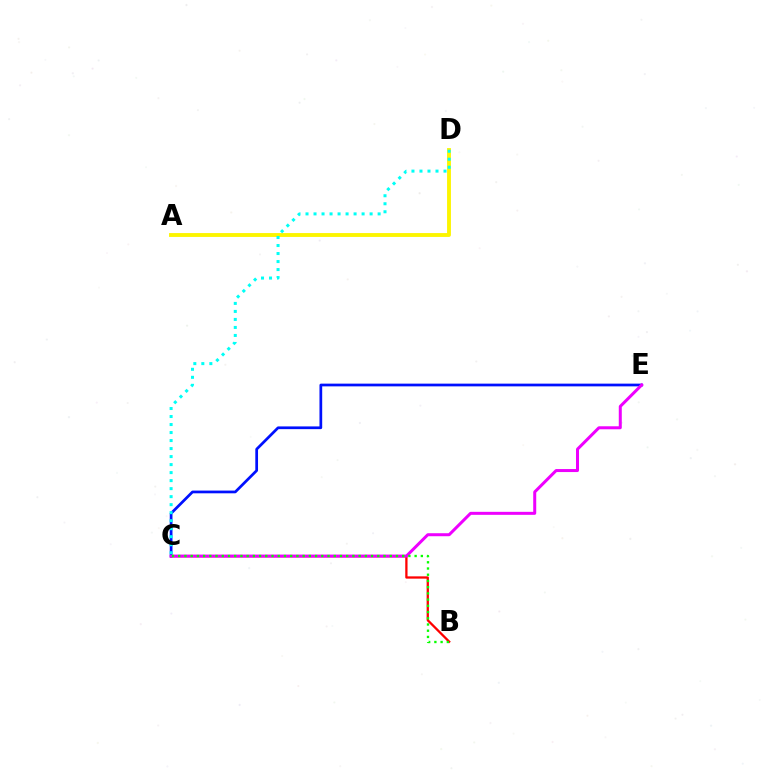{('A', 'D'): [{'color': '#fcf500', 'line_style': 'solid', 'thickness': 2.78}], ('C', 'E'): [{'color': '#0010ff', 'line_style': 'solid', 'thickness': 1.96}, {'color': '#ee00ff', 'line_style': 'solid', 'thickness': 2.16}], ('B', 'C'): [{'color': '#ff0000', 'line_style': 'solid', 'thickness': 1.65}, {'color': '#08ff00', 'line_style': 'dotted', 'thickness': 1.69}], ('C', 'D'): [{'color': '#00fff6', 'line_style': 'dotted', 'thickness': 2.18}]}